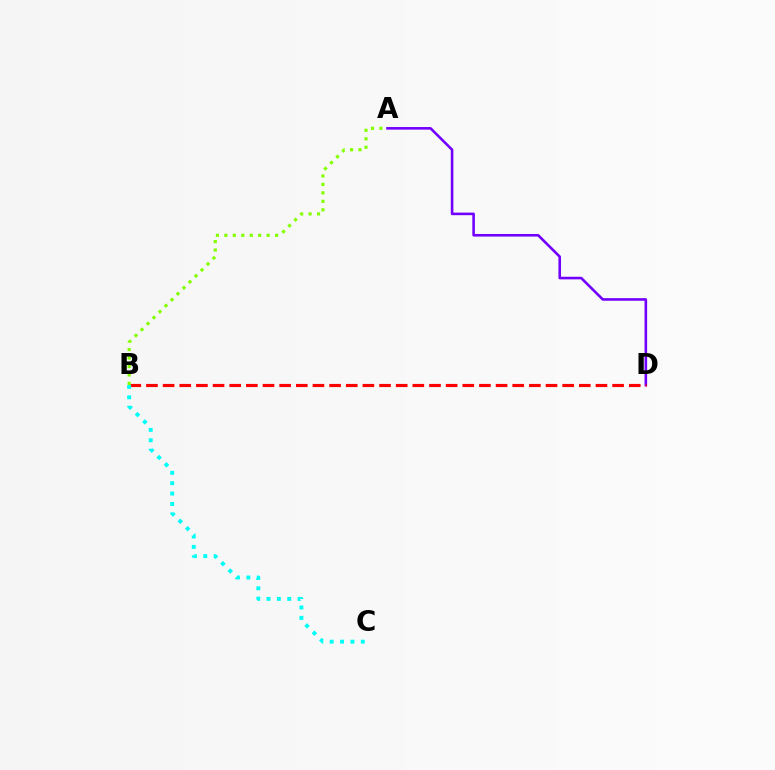{('A', 'D'): [{'color': '#7200ff', 'line_style': 'solid', 'thickness': 1.87}], ('B', 'D'): [{'color': '#ff0000', 'line_style': 'dashed', 'thickness': 2.26}], ('A', 'B'): [{'color': '#84ff00', 'line_style': 'dotted', 'thickness': 2.3}], ('B', 'C'): [{'color': '#00fff6', 'line_style': 'dotted', 'thickness': 2.82}]}